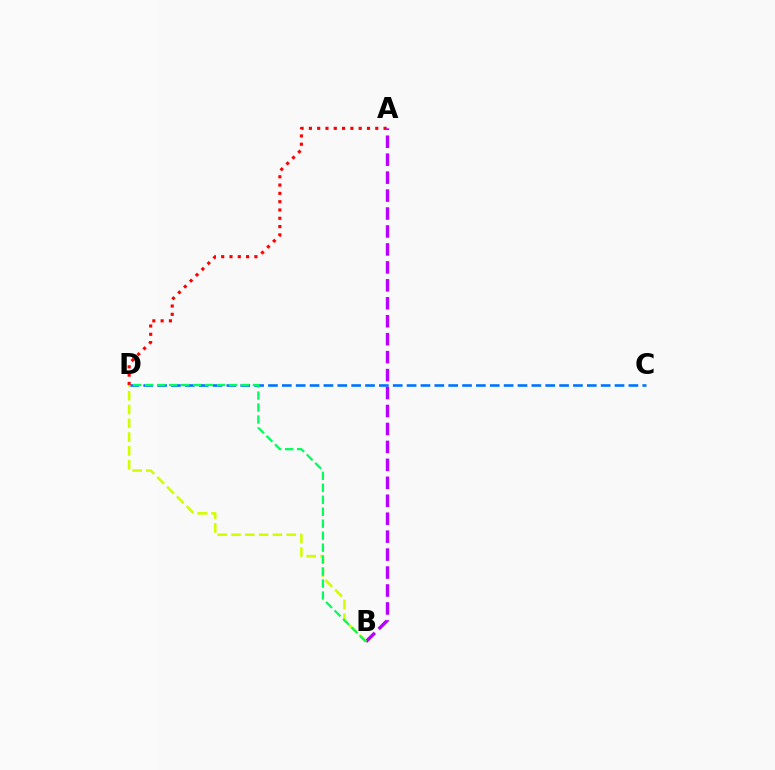{('C', 'D'): [{'color': '#0074ff', 'line_style': 'dashed', 'thickness': 1.88}], ('A', 'D'): [{'color': '#ff0000', 'line_style': 'dotted', 'thickness': 2.25}], ('A', 'B'): [{'color': '#b900ff', 'line_style': 'dashed', 'thickness': 2.44}], ('B', 'D'): [{'color': '#d1ff00', 'line_style': 'dashed', 'thickness': 1.87}, {'color': '#00ff5c', 'line_style': 'dashed', 'thickness': 1.63}]}